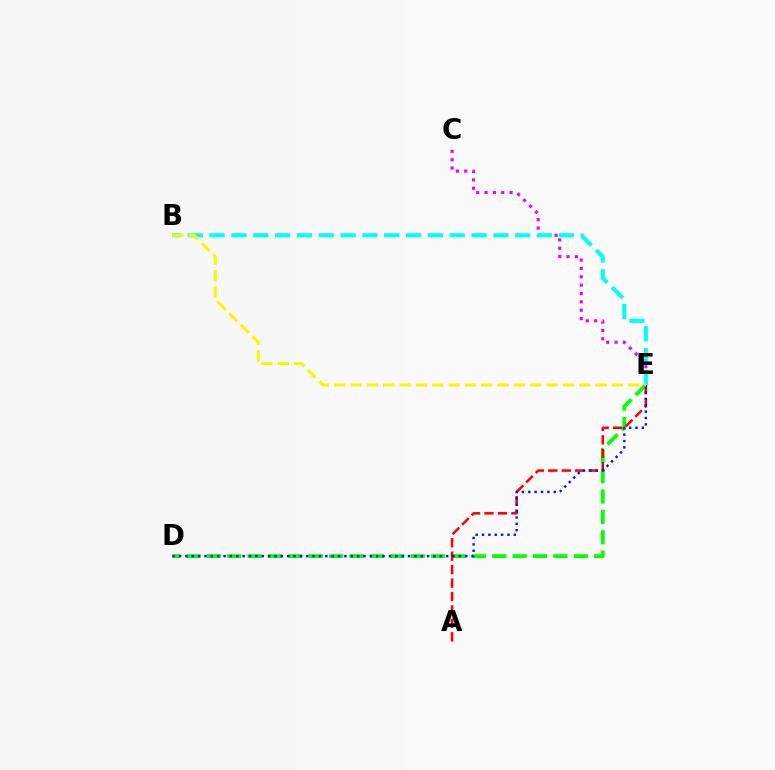{('C', 'E'): [{'color': '#ee00ff', 'line_style': 'dotted', 'thickness': 2.27}], ('B', 'E'): [{'color': '#00fff6', 'line_style': 'dashed', 'thickness': 2.97}, {'color': '#fcf500', 'line_style': 'dashed', 'thickness': 2.22}], ('D', 'E'): [{'color': '#08ff00', 'line_style': 'dashed', 'thickness': 2.77}, {'color': '#0010ff', 'line_style': 'dotted', 'thickness': 1.73}], ('A', 'E'): [{'color': '#ff0000', 'line_style': 'dashed', 'thickness': 1.83}]}